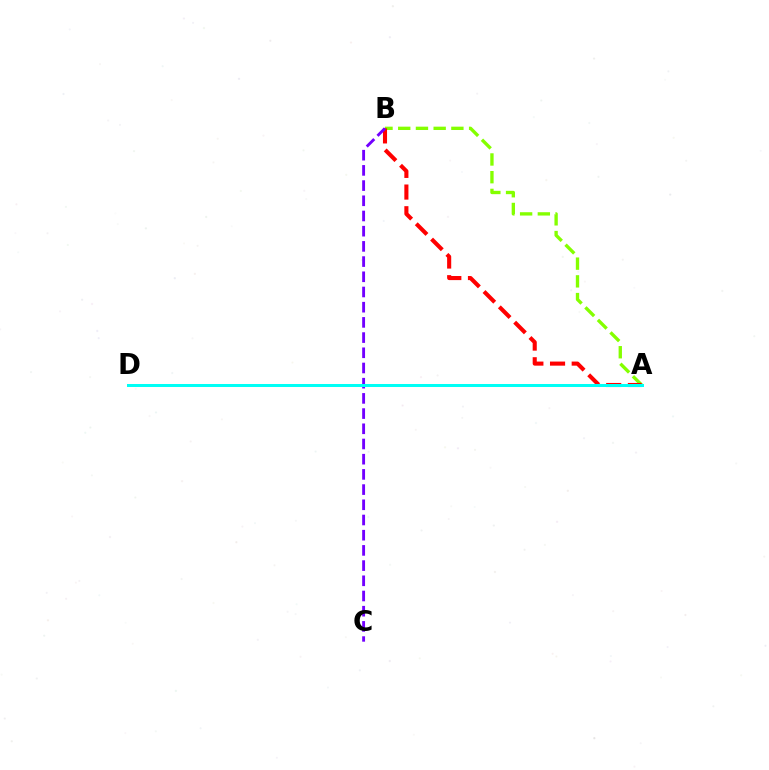{('A', 'B'): [{'color': '#84ff00', 'line_style': 'dashed', 'thickness': 2.41}, {'color': '#ff0000', 'line_style': 'dashed', 'thickness': 2.94}], ('B', 'C'): [{'color': '#7200ff', 'line_style': 'dashed', 'thickness': 2.06}], ('A', 'D'): [{'color': '#00fff6', 'line_style': 'solid', 'thickness': 2.17}]}